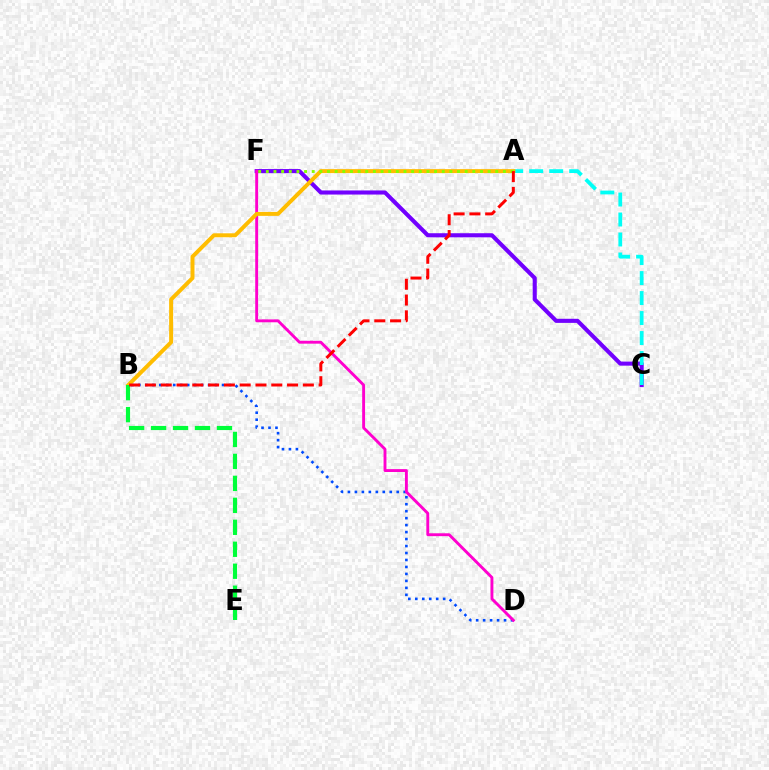{('C', 'F'): [{'color': '#7200ff', 'line_style': 'solid', 'thickness': 2.95}], ('A', 'C'): [{'color': '#00fff6', 'line_style': 'dashed', 'thickness': 2.72}], ('B', 'D'): [{'color': '#004bff', 'line_style': 'dotted', 'thickness': 1.89}], ('D', 'F'): [{'color': '#ff00cf', 'line_style': 'solid', 'thickness': 2.08}], ('A', 'B'): [{'color': '#ffbd00', 'line_style': 'solid', 'thickness': 2.85}, {'color': '#ff0000', 'line_style': 'dashed', 'thickness': 2.15}], ('B', 'E'): [{'color': '#00ff39', 'line_style': 'dashed', 'thickness': 2.98}], ('A', 'F'): [{'color': '#84ff00', 'line_style': 'dotted', 'thickness': 2.08}]}